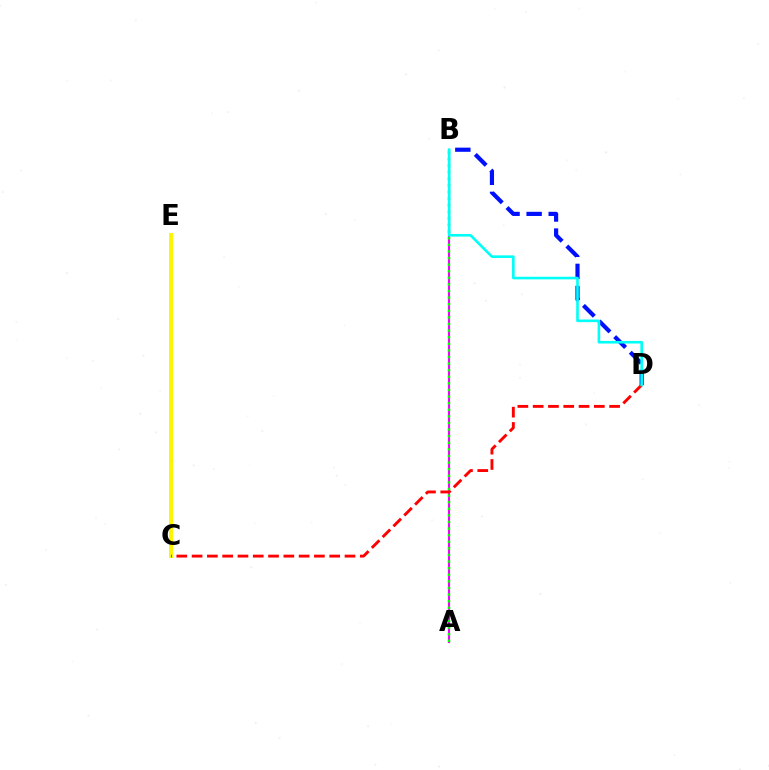{('A', 'B'): [{'color': '#ee00ff', 'line_style': 'solid', 'thickness': 1.52}, {'color': '#08ff00', 'line_style': 'dotted', 'thickness': 1.79}], ('B', 'D'): [{'color': '#0010ff', 'line_style': 'dashed', 'thickness': 3.0}, {'color': '#00fff6', 'line_style': 'solid', 'thickness': 1.88}], ('C', 'E'): [{'color': '#fcf500', 'line_style': 'solid', 'thickness': 2.83}], ('C', 'D'): [{'color': '#ff0000', 'line_style': 'dashed', 'thickness': 2.08}]}